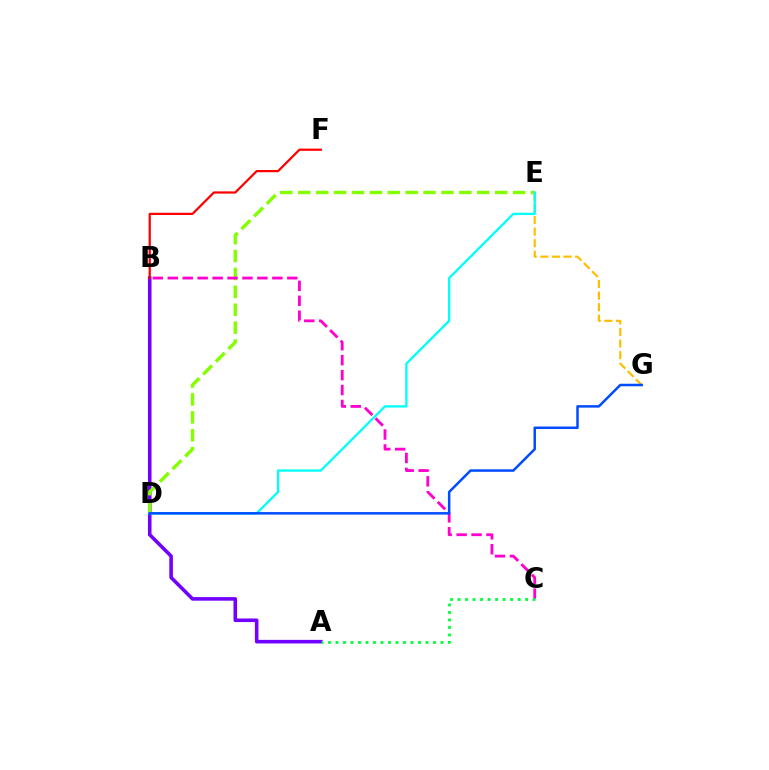{('A', 'B'): [{'color': '#7200ff', 'line_style': 'solid', 'thickness': 2.58}], ('B', 'F'): [{'color': '#ff0000', 'line_style': 'solid', 'thickness': 1.61}], ('E', 'G'): [{'color': '#ffbd00', 'line_style': 'dashed', 'thickness': 1.57}], ('D', 'E'): [{'color': '#84ff00', 'line_style': 'dashed', 'thickness': 2.43}, {'color': '#00fff6', 'line_style': 'solid', 'thickness': 1.65}], ('B', 'C'): [{'color': '#ff00cf', 'line_style': 'dashed', 'thickness': 2.03}], ('A', 'C'): [{'color': '#00ff39', 'line_style': 'dotted', 'thickness': 2.04}], ('D', 'G'): [{'color': '#004bff', 'line_style': 'solid', 'thickness': 1.8}]}